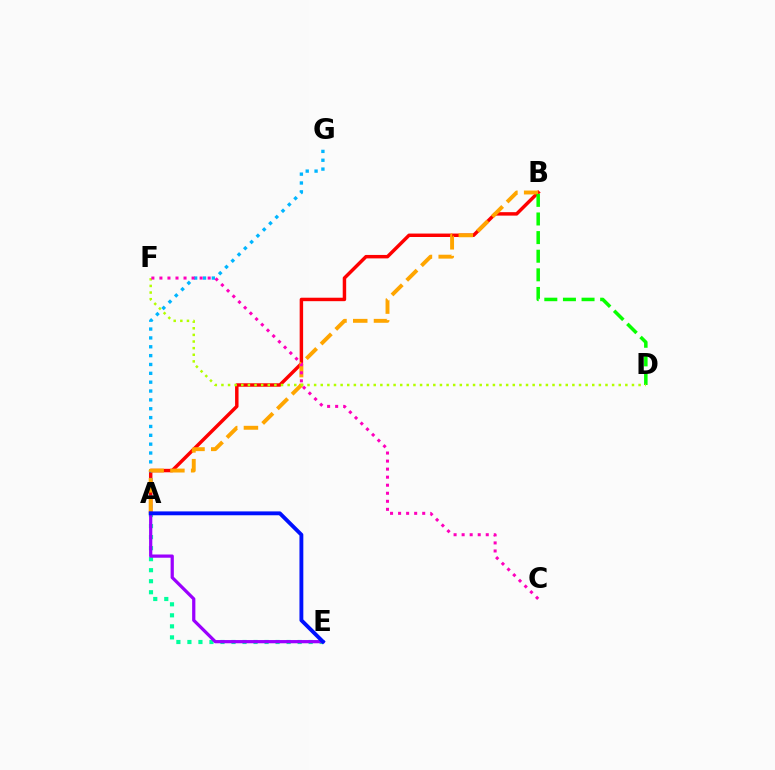{('A', 'B'): [{'color': '#ff0000', 'line_style': 'solid', 'thickness': 2.49}, {'color': '#ffa500', 'line_style': 'dashed', 'thickness': 2.82}], ('A', 'G'): [{'color': '#00b5ff', 'line_style': 'dotted', 'thickness': 2.41}], ('A', 'E'): [{'color': '#00ff9d', 'line_style': 'dotted', 'thickness': 2.99}, {'color': '#9b00ff', 'line_style': 'solid', 'thickness': 2.33}, {'color': '#0010ff', 'line_style': 'solid', 'thickness': 2.78}], ('B', 'D'): [{'color': '#08ff00', 'line_style': 'dashed', 'thickness': 2.53}], ('D', 'F'): [{'color': '#b3ff00', 'line_style': 'dotted', 'thickness': 1.8}], ('C', 'F'): [{'color': '#ff00bd', 'line_style': 'dotted', 'thickness': 2.18}]}